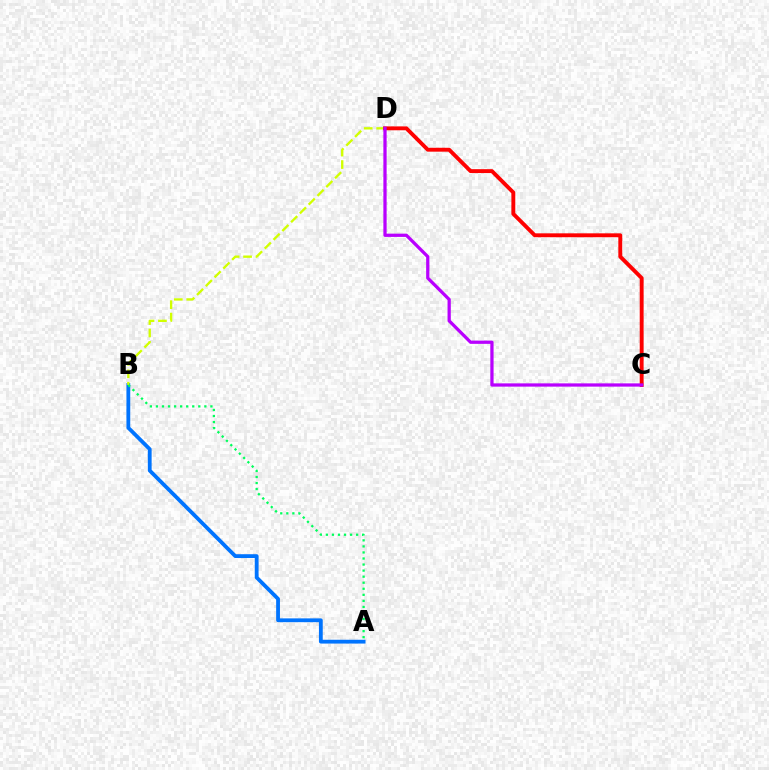{('A', 'B'): [{'color': '#0074ff', 'line_style': 'solid', 'thickness': 2.74}, {'color': '#00ff5c', 'line_style': 'dotted', 'thickness': 1.64}], ('B', 'D'): [{'color': '#d1ff00', 'line_style': 'dashed', 'thickness': 1.69}], ('C', 'D'): [{'color': '#ff0000', 'line_style': 'solid', 'thickness': 2.8}, {'color': '#b900ff', 'line_style': 'solid', 'thickness': 2.34}]}